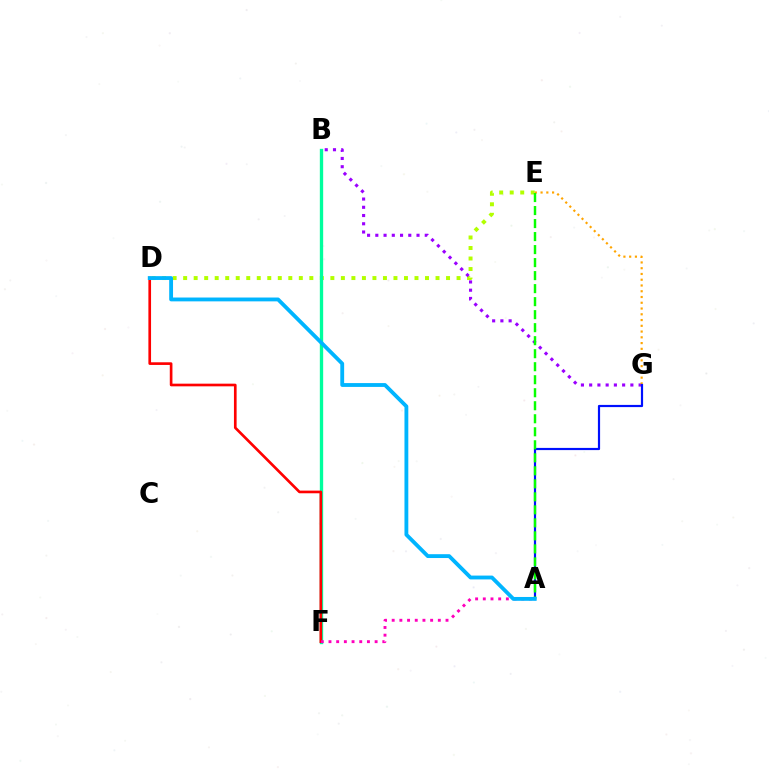{('D', 'E'): [{'color': '#b3ff00', 'line_style': 'dotted', 'thickness': 2.86}], ('B', 'G'): [{'color': '#9b00ff', 'line_style': 'dotted', 'thickness': 2.24}], ('E', 'G'): [{'color': '#ffa500', 'line_style': 'dotted', 'thickness': 1.56}], ('A', 'G'): [{'color': '#0010ff', 'line_style': 'solid', 'thickness': 1.58}], ('A', 'E'): [{'color': '#08ff00', 'line_style': 'dashed', 'thickness': 1.77}], ('B', 'F'): [{'color': '#00ff9d', 'line_style': 'solid', 'thickness': 2.4}], ('D', 'F'): [{'color': '#ff0000', 'line_style': 'solid', 'thickness': 1.92}], ('A', 'F'): [{'color': '#ff00bd', 'line_style': 'dotted', 'thickness': 2.09}], ('A', 'D'): [{'color': '#00b5ff', 'line_style': 'solid', 'thickness': 2.76}]}